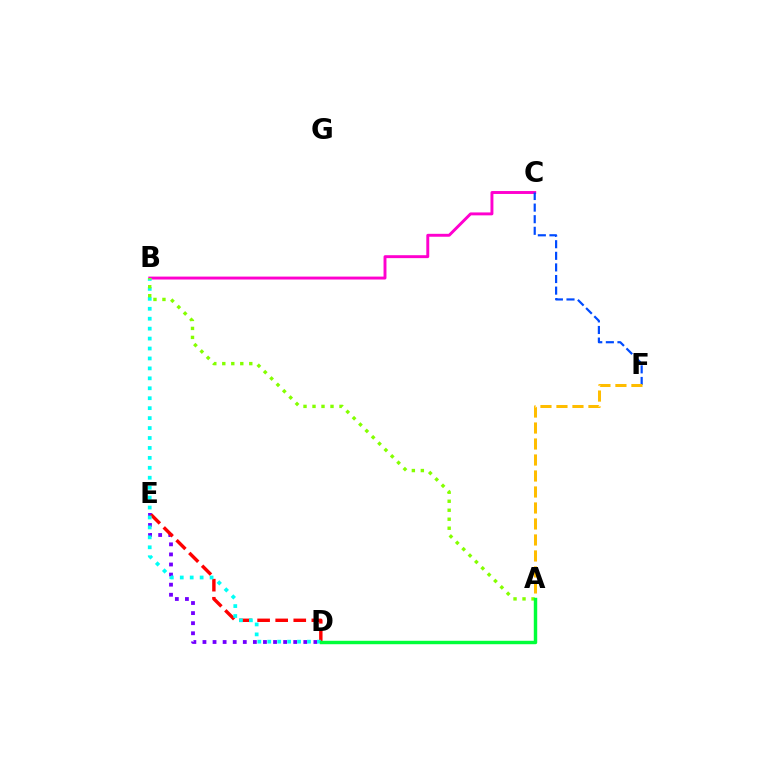{('D', 'E'): [{'color': '#7200ff', 'line_style': 'dotted', 'thickness': 2.74}, {'color': '#ff0000', 'line_style': 'dashed', 'thickness': 2.46}], ('B', 'C'): [{'color': '#ff00cf', 'line_style': 'solid', 'thickness': 2.11}], ('C', 'F'): [{'color': '#004bff', 'line_style': 'dashed', 'thickness': 1.58}], ('B', 'D'): [{'color': '#00fff6', 'line_style': 'dotted', 'thickness': 2.7}], ('A', 'F'): [{'color': '#ffbd00', 'line_style': 'dashed', 'thickness': 2.17}], ('A', 'B'): [{'color': '#84ff00', 'line_style': 'dotted', 'thickness': 2.44}], ('A', 'D'): [{'color': '#00ff39', 'line_style': 'solid', 'thickness': 2.47}]}